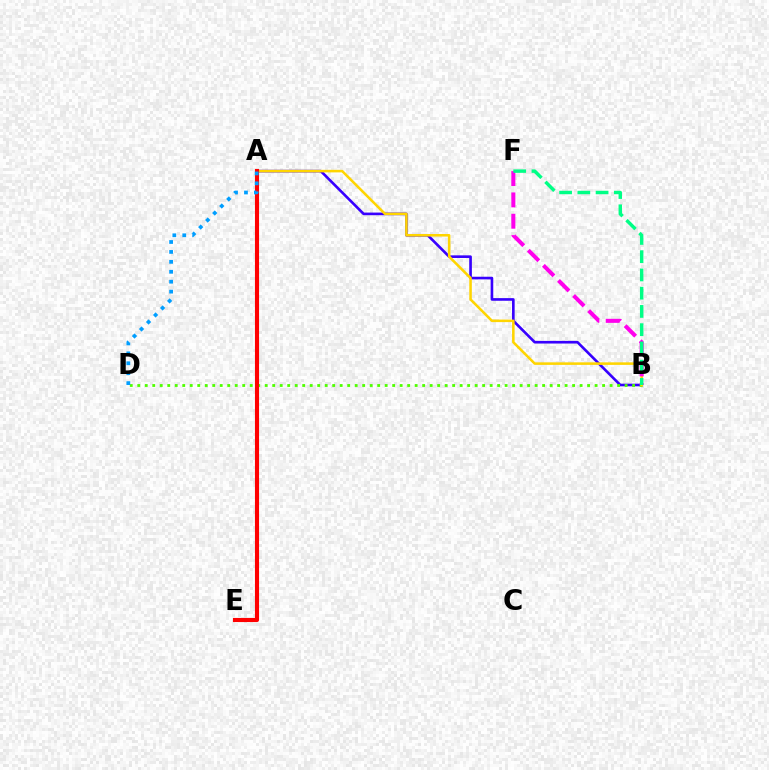{('A', 'B'): [{'color': '#3700ff', 'line_style': 'solid', 'thickness': 1.9}, {'color': '#ffd500', 'line_style': 'solid', 'thickness': 1.83}], ('B', 'D'): [{'color': '#4fff00', 'line_style': 'dotted', 'thickness': 2.04}], ('B', 'F'): [{'color': '#ff00ed', 'line_style': 'dashed', 'thickness': 2.9}, {'color': '#00ff86', 'line_style': 'dashed', 'thickness': 2.48}], ('A', 'E'): [{'color': '#ff0000', 'line_style': 'solid', 'thickness': 2.95}], ('A', 'D'): [{'color': '#009eff', 'line_style': 'dotted', 'thickness': 2.7}]}